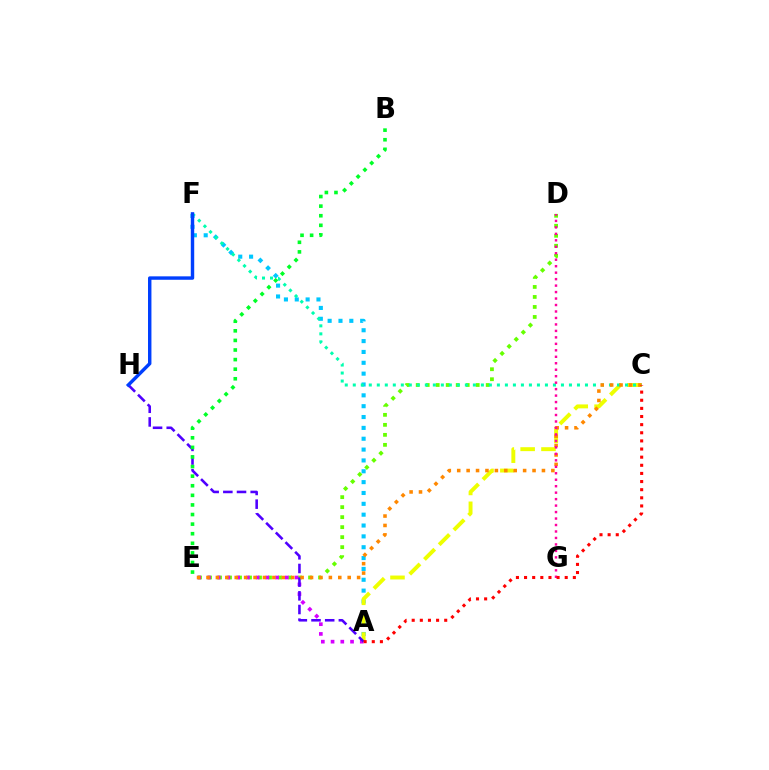{('A', 'F'): [{'color': '#00c7ff', 'line_style': 'dotted', 'thickness': 2.95}], ('D', 'E'): [{'color': '#66ff00', 'line_style': 'dotted', 'thickness': 2.72}], ('A', 'E'): [{'color': '#d600ff', 'line_style': 'dotted', 'thickness': 2.65}], ('A', 'C'): [{'color': '#eeff00', 'line_style': 'dashed', 'thickness': 2.83}, {'color': '#ff0000', 'line_style': 'dotted', 'thickness': 2.21}], ('C', 'F'): [{'color': '#00ffaf', 'line_style': 'dotted', 'thickness': 2.18}], ('A', 'H'): [{'color': '#4f00ff', 'line_style': 'dashed', 'thickness': 1.86}], ('C', 'E'): [{'color': '#ff8800', 'line_style': 'dotted', 'thickness': 2.56}], ('D', 'G'): [{'color': '#ff00a0', 'line_style': 'dotted', 'thickness': 1.76}], ('F', 'H'): [{'color': '#003fff', 'line_style': 'solid', 'thickness': 2.47}], ('B', 'E'): [{'color': '#00ff27', 'line_style': 'dotted', 'thickness': 2.61}]}